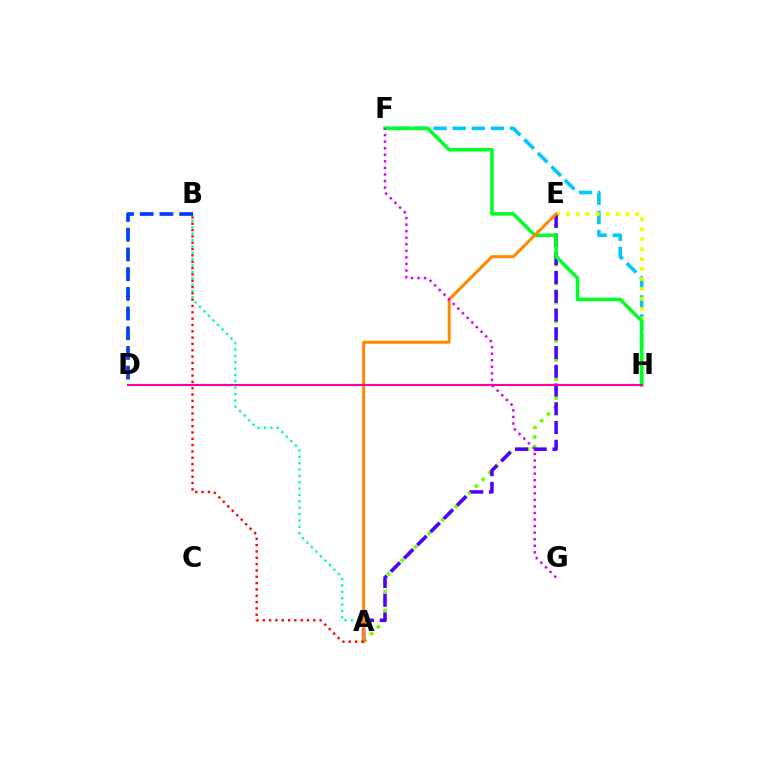{('A', 'E'): [{'color': '#66ff00', 'line_style': 'dotted', 'thickness': 2.59}, {'color': '#4f00ff', 'line_style': 'dashed', 'thickness': 2.55}, {'color': '#ff8800', 'line_style': 'solid', 'thickness': 2.17}], ('F', 'H'): [{'color': '#00c7ff', 'line_style': 'dashed', 'thickness': 2.6}, {'color': '#00ff27', 'line_style': 'solid', 'thickness': 2.55}], ('A', 'B'): [{'color': '#00ffaf', 'line_style': 'dotted', 'thickness': 1.73}, {'color': '#ff0000', 'line_style': 'dotted', 'thickness': 1.72}], ('E', 'H'): [{'color': '#eeff00', 'line_style': 'dotted', 'thickness': 2.7}], ('B', 'D'): [{'color': '#003fff', 'line_style': 'dashed', 'thickness': 2.68}], ('F', 'G'): [{'color': '#d600ff', 'line_style': 'dotted', 'thickness': 1.78}], ('D', 'H'): [{'color': '#ff00a0', 'line_style': 'solid', 'thickness': 1.51}]}